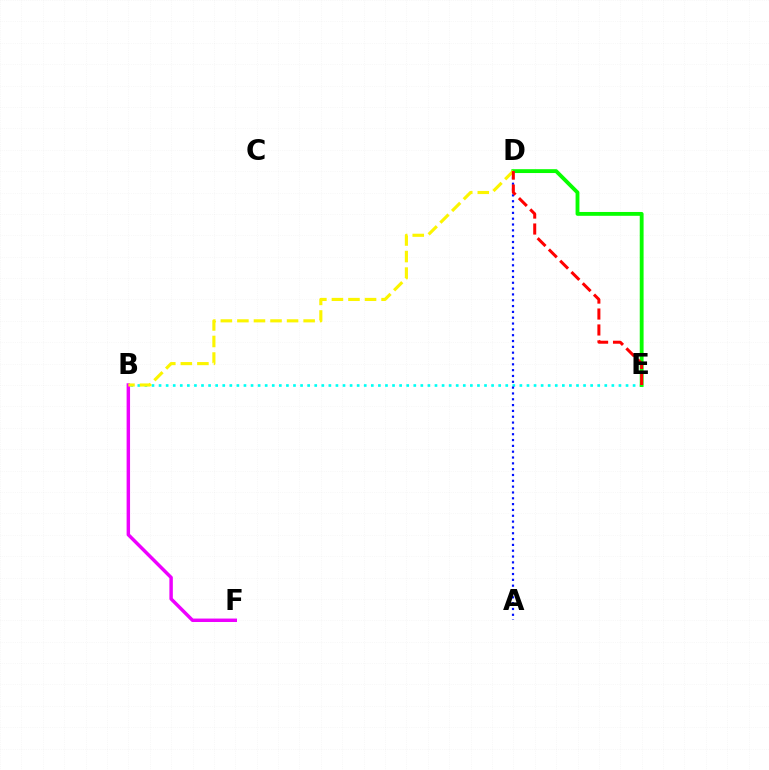{('B', 'F'): [{'color': '#ee00ff', 'line_style': 'solid', 'thickness': 2.48}], ('B', 'E'): [{'color': '#00fff6', 'line_style': 'dotted', 'thickness': 1.92}], ('A', 'D'): [{'color': '#0010ff', 'line_style': 'dotted', 'thickness': 1.58}], ('D', 'E'): [{'color': '#08ff00', 'line_style': 'solid', 'thickness': 2.77}, {'color': '#ff0000', 'line_style': 'dashed', 'thickness': 2.17}], ('B', 'D'): [{'color': '#fcf500', 'line_style': 'dashed', 'thickness': 2.25}]}